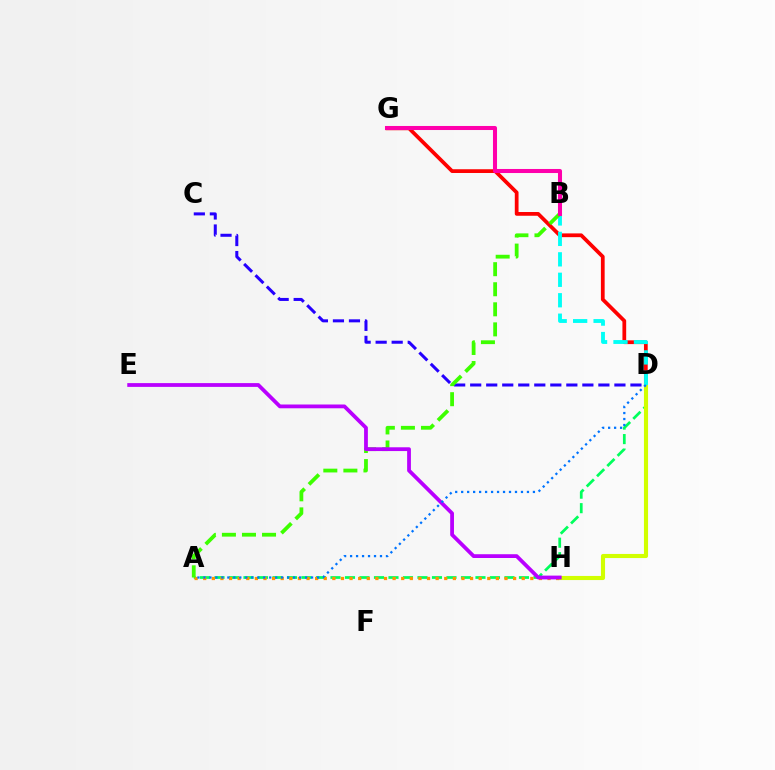{('A', 'D'): [{'color': '#00ff5c', 'line_style': 'dashed', 'thickness': 1.97}, {'color': '#0074ff', 'line_style': 'dotted', 'thickness': 1.62}], ('D', 'G'): [{'color': '#ff0000', 'line_style': 'solid', 'thickness': 2.7}], ('D', 'H'): [{'color': '#d1ff00', 'line_style': 'solid', 'thickness': 2.96}], ('B', 'D'): [{'color': '#00fff6', 'line_style': 'dashed', 'thickness': 2.78}], ('A', 'H'): [{'color': '#ff9400', 'line_style': 'dotted', 'thickness': 2.34}], ('C', 'D'): [{'color': '#2500ff', 'line_style': 'dashed', 'thickness': 2.18}], ('A', 'B'): [{'color': '#3dff00', 'line_style': 'dashed', 'thickness': 2.73}], ('E', 'H'): [{'color': '#b900ff', 'line_style': 'solid', 'thickness': 2.72}], ('B', 'G'): [{'color': '#ff00ac', 'line_style': 'solid', 'thickness': 2.91}]}